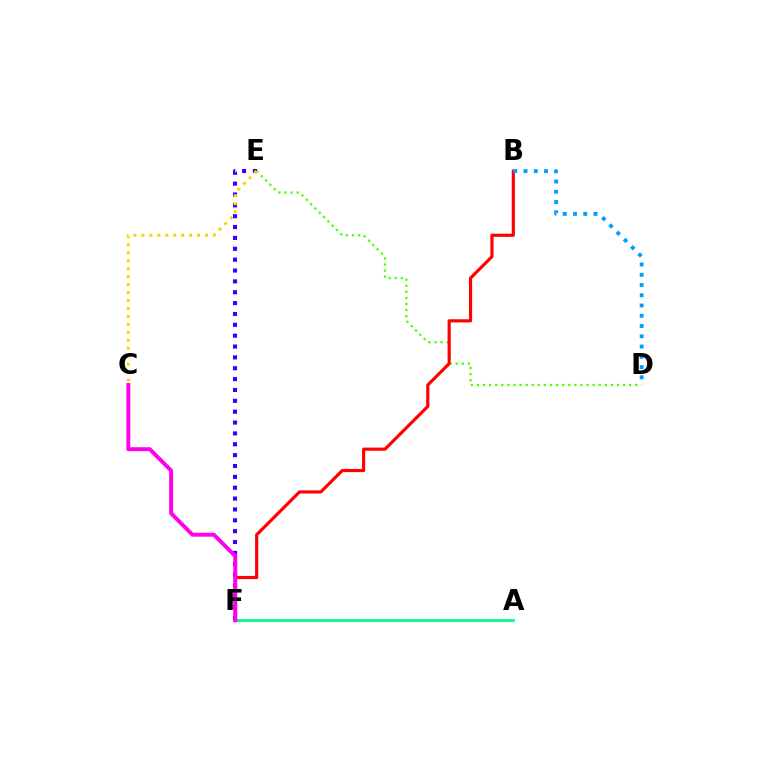{('A', 'F'): [{'color': '#00ff86', 'line_style': 'solid', 'thickness': 2.02}], ('D', 'E'): [{'color': '#4fff00', 'line_style': 'dotted', 'thickness': 1.65}], ('B', 'F'): [{'color': '#ff0000', 'line_style': 'solid', 'thickness': 2.27}], ('E', 'F'): [{'color': '#3700ff', 'line_style': 'dotted', 'thickness': 2.95}], ('C', 'F'): [{'color': '#ff00ed', 'line_style': 'solid', 'thickness': 2.83}], ('C', 'E'): [{'color': '#ffd500', 'line_style': 'dotted', 'thickness': 2.17}], ('B', 'D'): [{'color': '#009eff', 'line_style': 'dotted', 'thickness': 2.78}]}